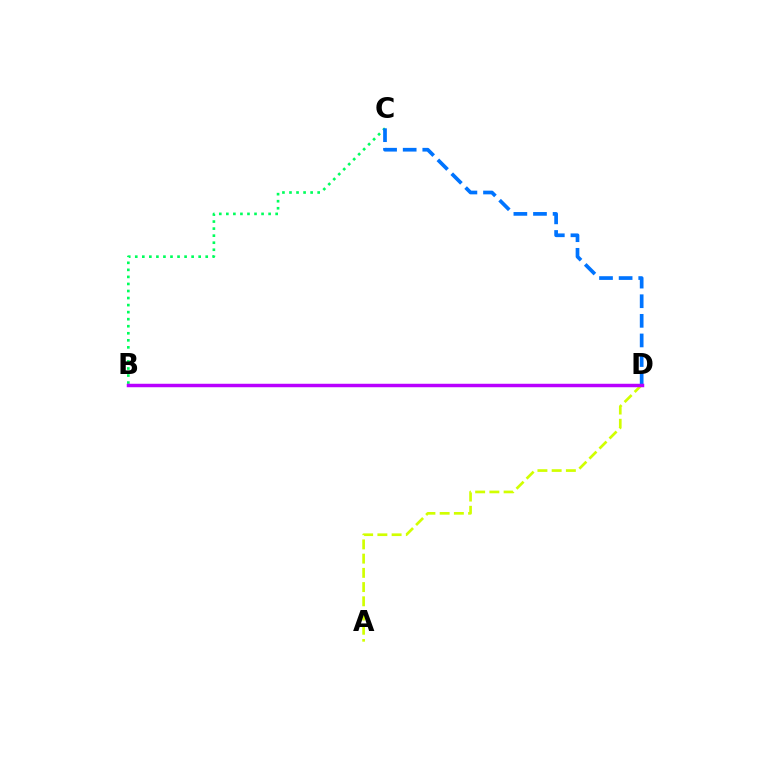{('B', 'C'): [{'color': '#00ff5c', 'line_style': 'dotted', 'thickness': 1.91}], ('A', 'D'): [{'color': '#d1ff00', 'line_style': 'dashed', 'thickness': 1.93}], ('B', 'D'): [{'color': '#ff0000', 'line_style': 'dashed', 'thickness': 2.1}, {'color': '#b900ff', 'line_style': 'solid', 'thickness': 2.5}], ('C', 'D'): [{'color': '#0074ff', 'line_style': 'dashed', 'thickness': 2.66}]}